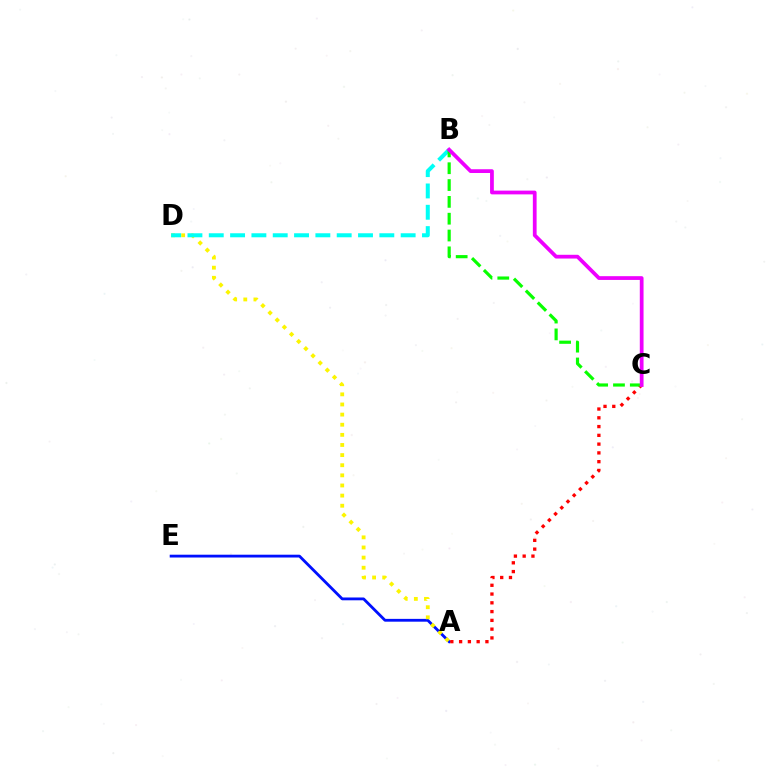{('A', 'E'): [{'color': '#0010ff', 'line_style': 'solid', 'thickness': 2.02}], ('A', 'D'): [{'color': '#fcf500', 'line_style': 'dotted', 'thickness': 2.75}], ('B', 'D'): [{'color': '#00fff6', 'line_style': 'dashed', 'thickness': 2.9}], ('A', 'C'): [{'color': '#ff0000', 'line_style': 'dotted', 'thickness': 2.38}], ('B', 'C'): [{'color': '#08ff00', 'line_style': 'dashed', 'thickness': 2.29}, {'color': '#ee00ff', 'line_style': 'solid', 'thickness': 2.7}]}